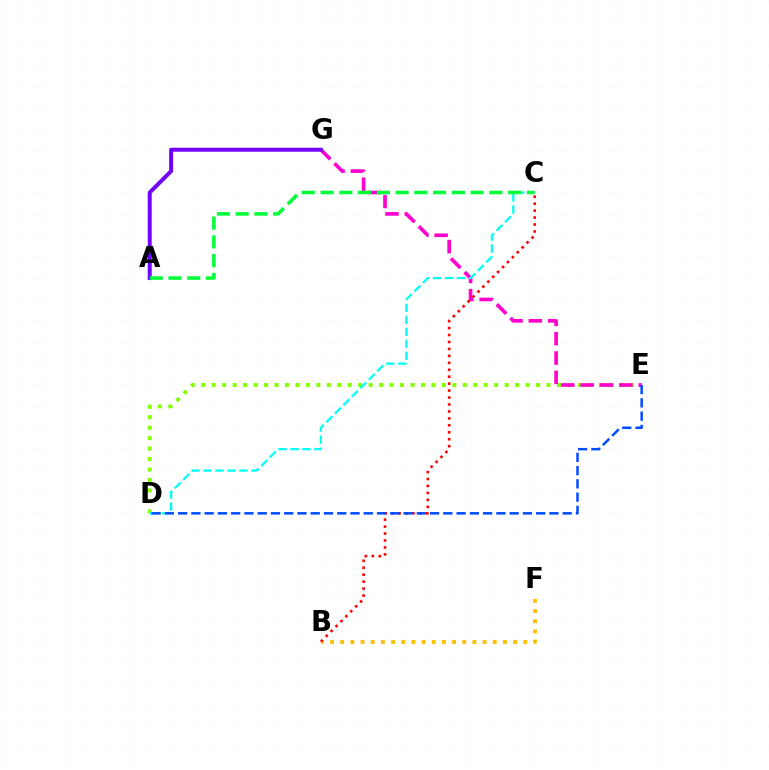{('D', 'E'): [{'color': '#84ff00', 'line_style': 'dotted', 'thickness': 2.84}, {'color': '#004bff', 'line_style': 'dashed', 'thickness': 1.8}], ('E', 'G'): [{'color': '#ff00cf', 'line_style': 'dashed', 'thickness': 2.63}], ('B', 'F'): [{'color': '#ffbd00', 'line_style': 'dotted', 'thickness': 2.76}], ('C', 'D'): [{'color': '#00fff6', 'line_style': 'dashed', 'thickness': 1.63}], ('A', 'G'): [{'color': '#7200ff', 'line_style': 'solid', 'thickness': 2.87}], ('B', 'C'): [{'color': '#ff0000', 'line_style': 'dotted', 'thickness': 1.89}], ('A', 'C'): [{'color': '#00ff39', 'line_style': 'dashed', 'thickness': 2.55}]}